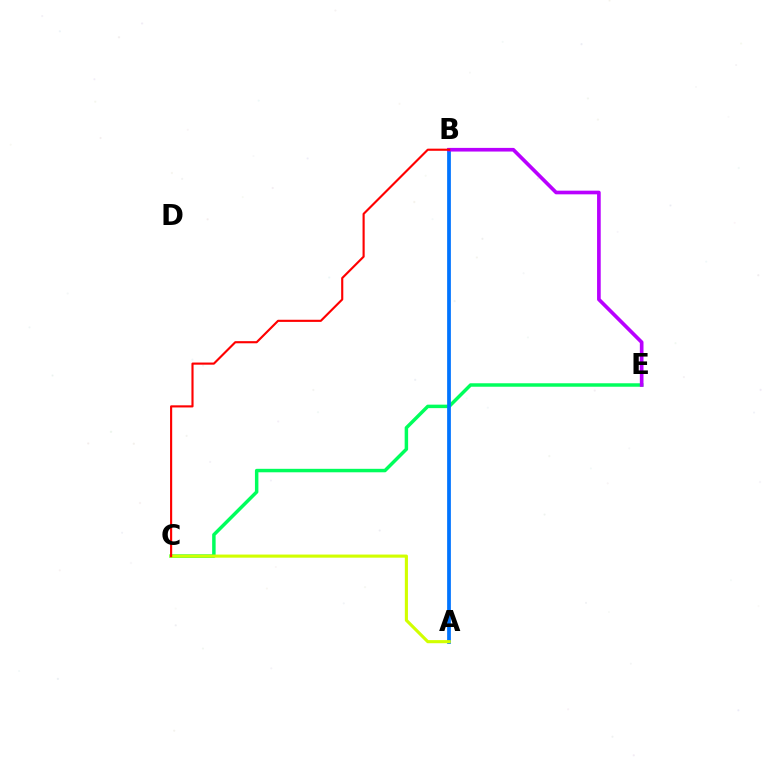{('C', 'E'): [{'color': '#00ff5c', 'line_style': 'solid', 'thickness': 2.5}], ('A', 'B'): [{'color': '#0074ff', 'line_style': 'solid', 'thickness': 2.69}], ('B', 'E'): [{'color': '#b900ff', 'line_style': 'solid', 'thickness': 2.63}], ('A', 'C'): [{'color': '#d1ff00', 'line_style': 'solid', 'thickness': 2.24}], ('B', 'C'): [{'color': '#ff0000', 'line_style': 'solid', 'thickness': 1.54}]}